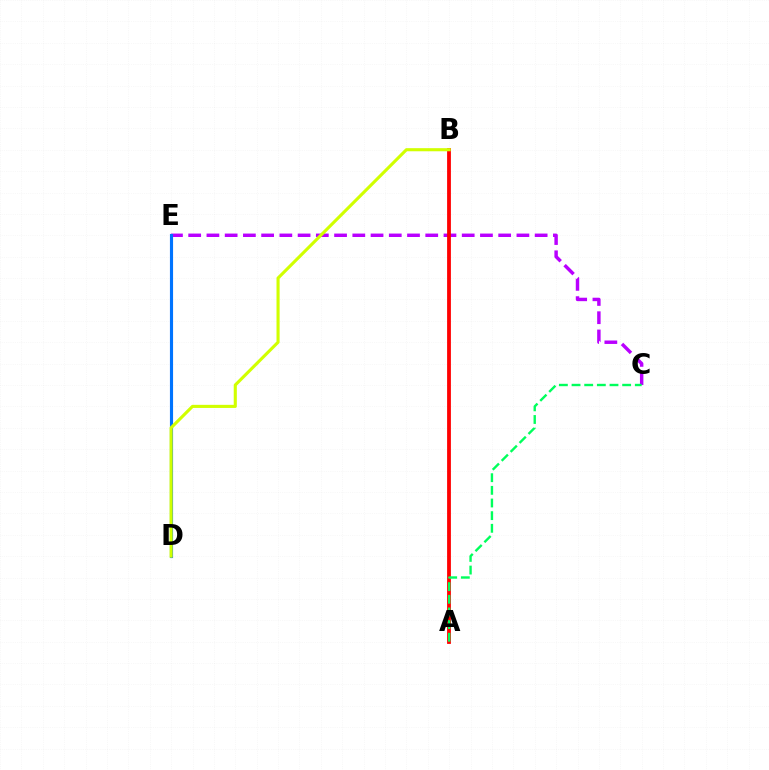{('C', 'E'): [{'color': '#b900ff', 'line_style': 'dashed', 'thickness': 2.48}], ('D', 'E'): [{'color': '#0074ff', 'line_style': 'solid', 'thickness': 2.26}], ('A', 'B'): [{'color': '#ff0000', 'line_style': 'solid', 'thickness': 2.73}], ('B', 'D'): [{'color': '#d1ff00', 'line_style': 'solid', 'thickness': 2.24}], ('A', 'C'): [{'color': '#00ff5c', 'line_style': 'dashed', 'thickness': 1.72}]}